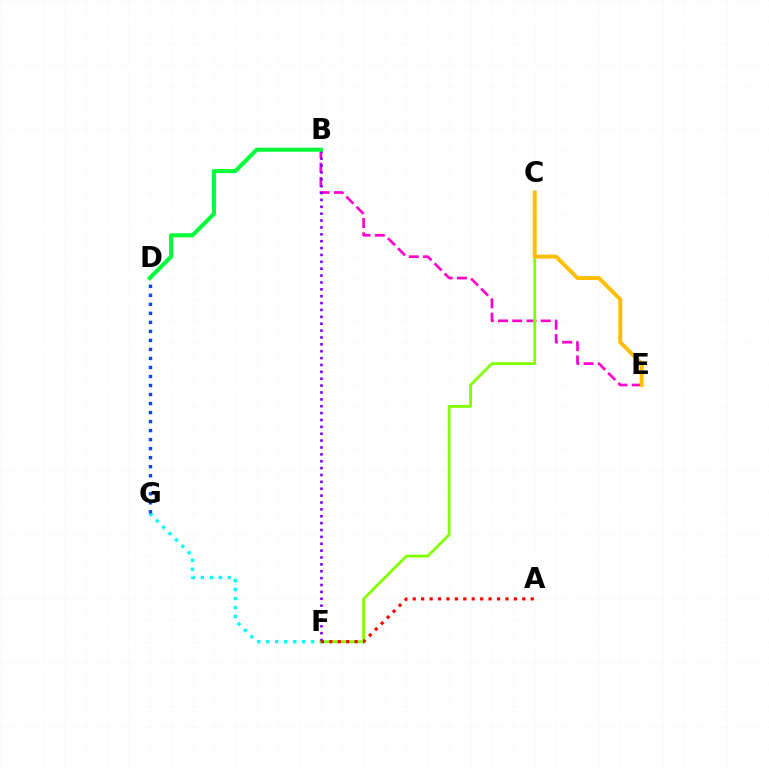{('B', 'E'): [{'color': '#ff00cf', 'line_style': 'dashed', 'thickness': 1.94}], ('F', 'G'): [{'color': '#00fff6', 'line_style': 'dotted', 'thickness': 2.45}], ('C', 'F'): [{'color': '#84ff00', 'line_style': 'solid', 'thickness': 2.04}], ('B', 'F'): [{'color': '#7200ff', 'line_style': 'dotted', 'thickness': 1.87}], ('D', 'G'): [{'color': '#004bff', 'line_style': 'dotted', 'thickness': 2.45}], ('C', 'E'): [{'color': '#ffbd00', 'line_style': 'solid', 'thickness': 2.82}], ('A', 'F'): [{'color': '#ff0000', 'line_style': 'dotted', 'thickness': 2.29}], ('B', 'D'): [{'color': '#00ff39', 'line_style': 'solid', 'thickness': 2.92}]}